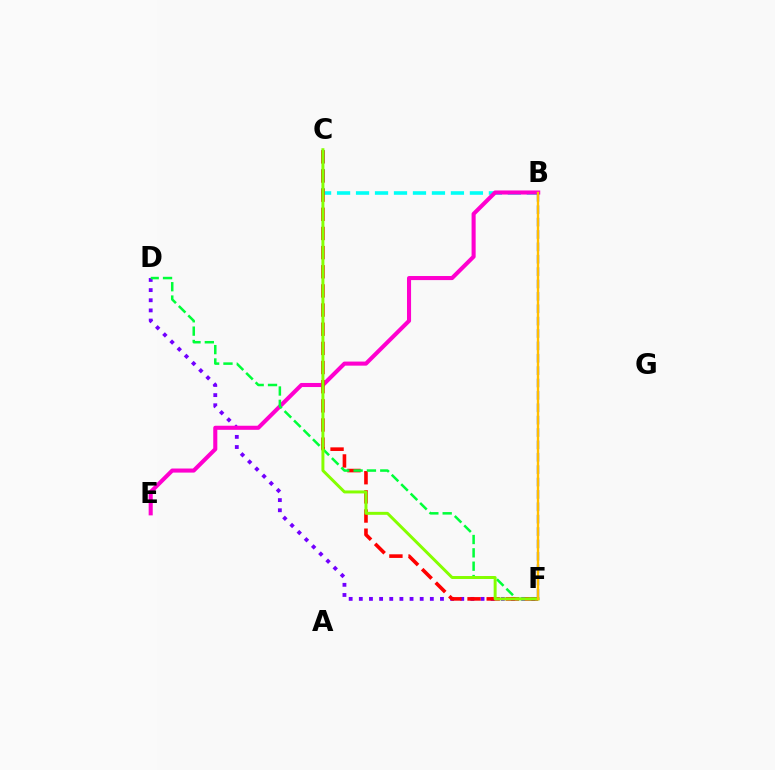{('B', 'C'): [{'color': '#00fff6', 'line_style': 'dashed', 'thickness': 2.58}], ('D', 'F'): [{'color': '#7200ff', 'line_style': 'dotted', 'thickness': 2.76}, {'color': '#00ff39', 'line_style': 'dashed', 'thickness': 1.81}], ('B', 'E'): [{'color': '#ff00cf', 'line_style': 'solid', 'thickness': 2.93}], ('C', 'F'): [{'color': '#ff0000', 'line_style': 'dashed', 'thickness': 2.6}, {'color': '#84ff00', 'line_style': 'solid', 'thickness': 2.13}], ('B', 'F'): [{'color': '#004bff', 'line_style': 'dashed', 'thickness': 1.68}, {'color': '#ffbd00', 'line_style': 'solid', 'thickness': 1.71}]}